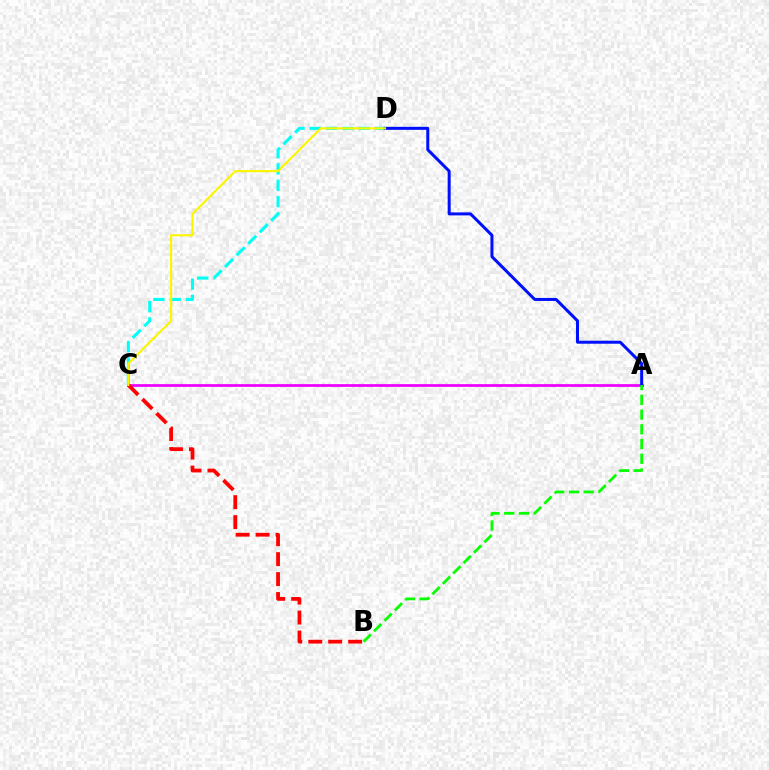{('C', 'D'): [{'color': '#00fff6', 'line_style': 'dashed', 'thickness': 2.22}, {'color': '#fcf500', 'line_style': 'solid', 'thickness': 1.55}], ('A', 'C'): [{'color': '#ee00ff', 'line_style': 'solid', 'thickness': 1.96}], ('B', 'C'): [{'color': '#ff0000', 'line_style': 'dashed', 'thickness': 2.71}], ('A', 'D'): [{'color': '#0010ff', 'line_style': 'solid', 'thickness': 2.17}], ('A', 'B'): [{'color': '#08ff00', 'line_style': 'dashed', 'thickness': 2.0}]}